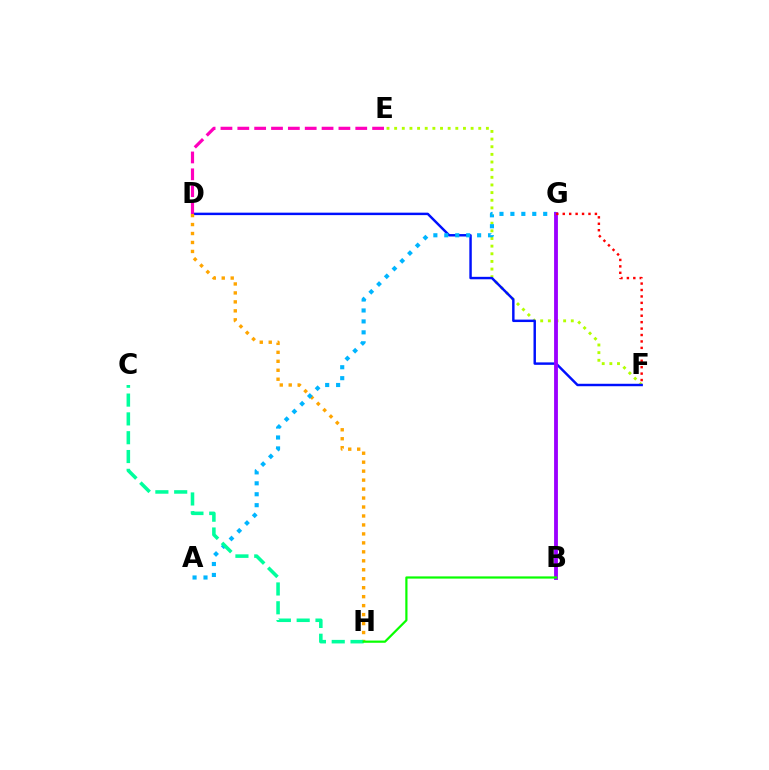{('E', 'F'): [{'color': '#b3ff00', 'line_style': 'dotted', 'thickness': 2.08}], ('D', 'F'): [{'color': '#0010ff', 'line_style': 'solid', 'thickness': 1.76}], ('D', 'H'): [{'color': '#ffa500', 'line_style': 'dotted', 'thickness': 2.44}], ('A', 'G'): [{'color': '#00b5ff', 'line_style': 'dotted', 'thickness': 2.97}], ('C', 'H'): [{'color': '#00ff9d', 'line_style': 'dashed', 'thickness': 2.56}], ('B', 'G'): [{'color': '#9b00ff', 'line_style': 'solid', 'thickness': 2.76}], ('B', 'H'): [{'color': '#08ff00', 'line_style': 'solid', 'thickness': 1.59}], ('F', 'G'): [{'color': '#ff0000', 'line_style': 'dotted', 'thickness': 1.75}], ('D', 'E'): [{'color': '#ff00bd', 'line_style': 'dashed', 'thickness': 2.29}]}